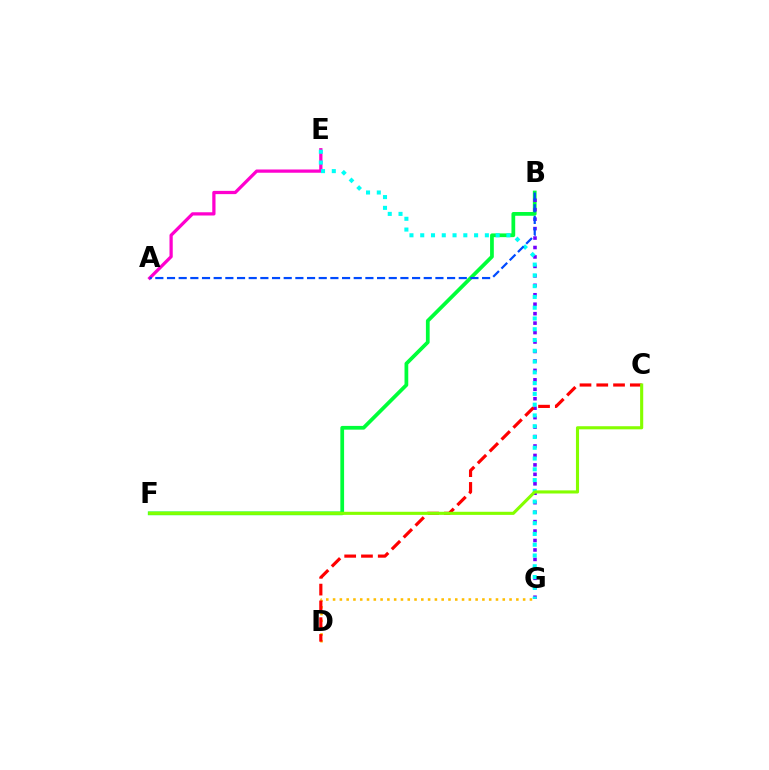{('B', 'F'): [{'color': '#00ff39', 'line_style': 'solid', 'thickness': 2.7}], ('B', 'G'): [{'color': '#7200ff', 'line_style': 'dotted', 'thickness': 2.57}], ('D', 'G'): [{'color': '#ffbd00', 'line_style': 'dotted', 'thickness': 1.84}], ('C', 'D'): [{'color': '#ff0000', 'line_style': 'dashed', 'thickness': 2.28}], ('A', 'E'): [{'color': '#ff00cf', 'line_style': 'solid', 'thickness': 2.34}], ('E', 'G'): [{'color': '#00fff6', 'line_style': 'dotted', 'thickness': 2.93}], ('C', 'F'): [{'color': '#84ff00', 'line_style': 'solid', 'thickness': 2.24}], ('A', 'B'): [{'color': '#004bff', 'line_style': 'dashed', 'thickness': 1.59}]}